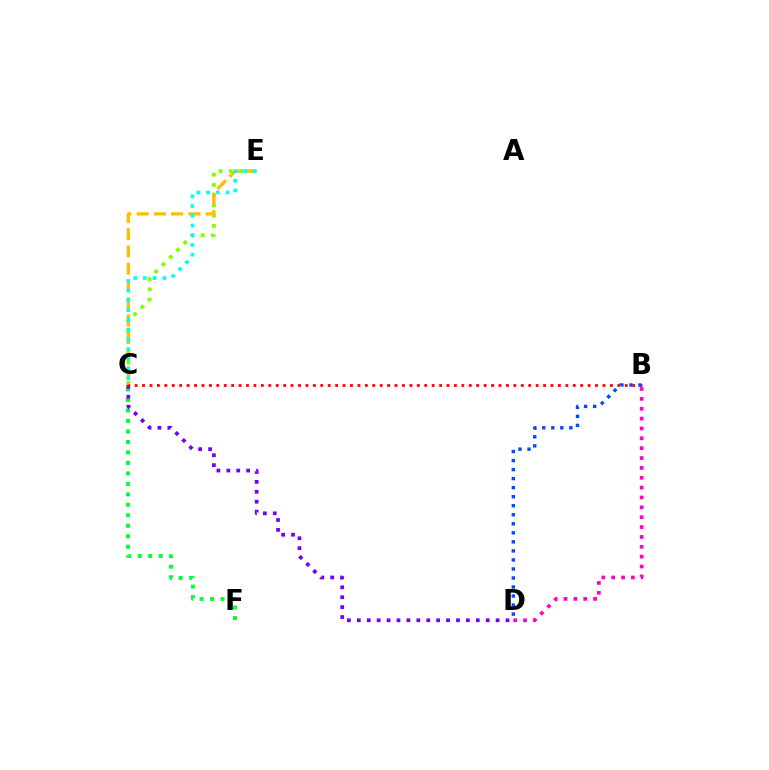{('C', 'E'): [{'color': '#84ff00', 'line_style': 'dotted', 'thickness': 2.79}, {'color': '#ffbd00', 'line_style': 'dashed', 'thickness': 2.35}, {'color': '#00fff6', 'line_style': 'dotted', 'thickness': 2.64}], ('C', 'F'): [{'color': '#00ff39', 'line_style': 'dotted', 'thickness': 2.85}], ('C', 'D'): [{'color': '#7200ff', 'line_style': 'dotted', 'thickness': 2.69}], ('B', 'D'): [{'color': '#ff00cf', 'line_style': 'dotted', 'thickness': 2.68}, {'color': '#004bff', 'line_style': 'dotted', 'thickness': 2.45}], ('B', 'C'): [{'color': '#ff0000', 'line_style': 'dotted', 'thickness': 2.02}]}